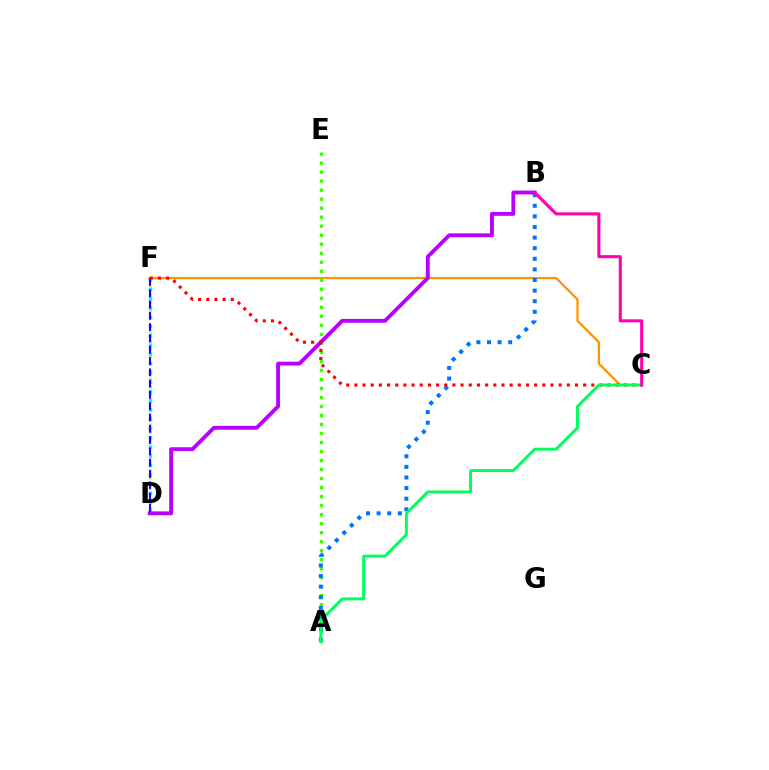{('C', 'F'): [{'color': '#ff9400', 'line_style': 'solid', 'thickness': 1.64}, {'color': '#ff0000', 'line_style': 'dotted', 'thickness': 2.22}], ('A', 'E'): [{'color': '#3dff00', 'line_style': 'dotted', 'thickness': 2.45}], ('D', 'F'): [{'color': '#d1ff00', 'line_style': 'dotted', 'thickness': 2.07}, {'color': '#00fff6', 'line_style': 'dotted', 'thickness': 2.52}, {'color': '#2500ff', 'line_style': 'dashed', 'thickness': 1.53}], ('A', 'B'): [{'color': '#0074ff', 'line_style': 'dotted', 'thickness': 2.88}], ('B', 'D'): [{'color': '#b900ff', 'line_style': 'solid', 'thickness': 2.78}], ('A', 'C'): [{'color': '#00ff5c', 'line_style': 'solid', 'thickness': 2.14}], ('B', 'C'): [{'color': '#ff00ac', 'line_style': 'solid', 'thickness': 2.21}]}